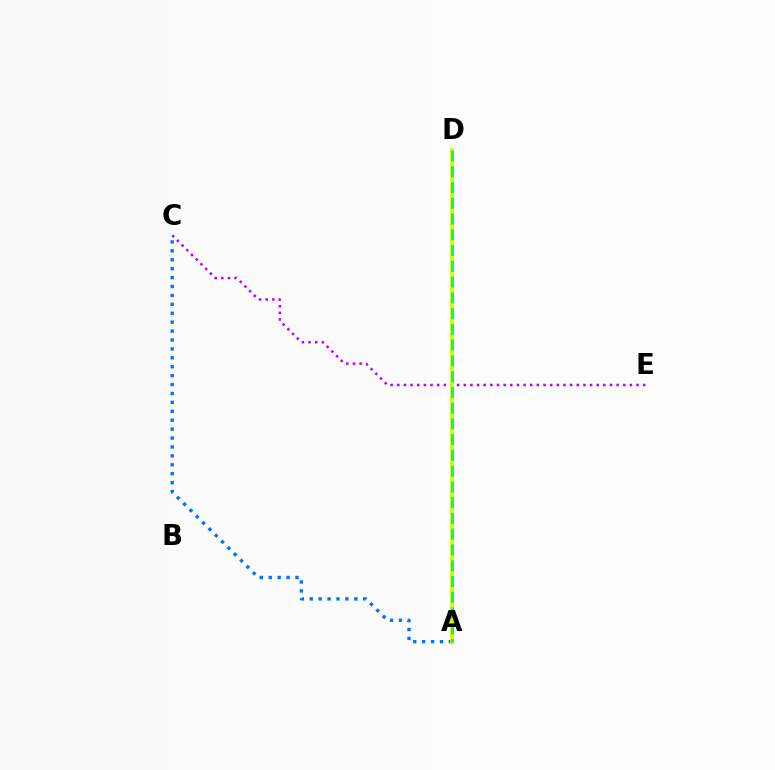{('C', 'E'): [{'color': '#b900ff', 'line_style': 'dotted', 'thickness': 1.81}], ('A', 'C'): [{'color': '#0074ff', 'line_style': 'dotted', 'thickness': 2.42}], ('A', 'D'): [{'color': '#ff0000', 'line_style': 'solid', 'thickness': 1.72}, {'color': '#d1ff00', 'line_style': 'solid', 'thickness': 2.63}, {'color': '#00ff5c', 'line_style': 'dashed', 'thickness': 2.14}]}